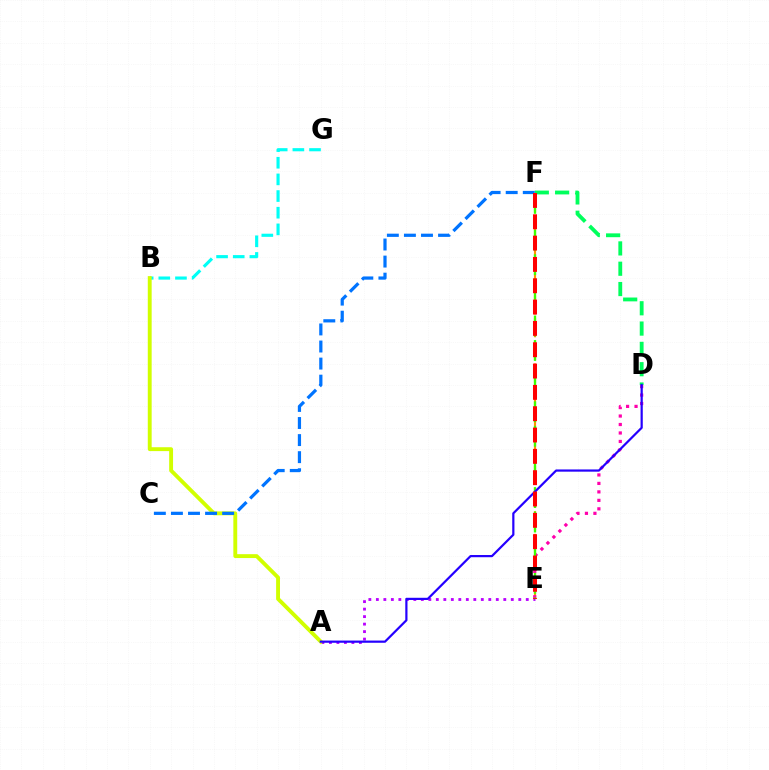{('A', 'E'): [{'color': '#b900ff', 'line_style': 'dotted', 'thickness': 2.04}], ('E', 'F'): [{'color': '#ff9400', 'line_style': 'dashed', 'thickness': 1.54}, {'color': '#3dff00', 'line_style': 'dashed', 'thickness': 1.66}, {'color': '#ff0000', 'line_style': 'dashed', 'thickness': 2.9}], ('B', 'G'): [{'color': '#00fff6', 'line_style': 'dashed', 'thickness': 2.26}], ('D', 'E'): [{'color': '#ff00ac', 'line_style': 'dotted', 'thickness': 2.3}], ('A', 'B'): [{'color': '#d1ff00', 'line_style': 'solid', 'thickness': 2.79}], ('D', 'F'): [{'color': '#00ff5c', 'line_style': 'dashed', 'thickness': 2.76}], ('C', 'F'): [{'color': '#0074ff', 'line_style': 'dashed', 'thickness': 2.32}], ('A', 'D'): [{'color': '#2500ff', 'line_style': 'solid', 'thickness': 1.59}]}